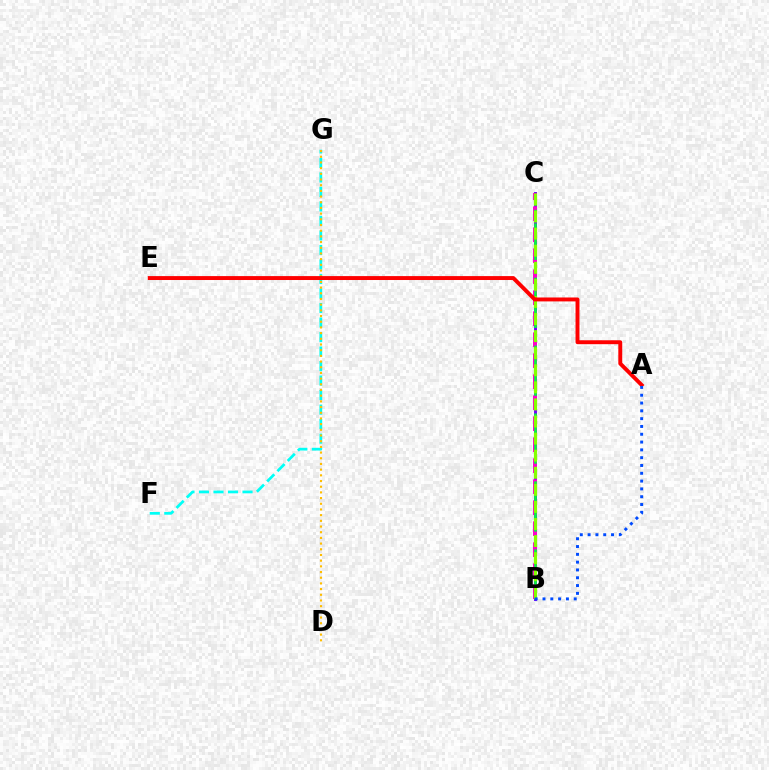{('B', 'C'): [{'color': '#7200ff', 'line_style': 'solid', 'thickness': 2.11}, {'color': '#ff00cf', 'line_style': 'dashed', 'thickness': 2.85}, {'color': '#00ff39', 'line_style': 'dashed', 'thickness': 1.84}, {'color': '#84ff00', 'line_style': 'dashed', 'thickness': 2.32}], ('F', 'G'): [{'color': '#00fff6', 'line_style': 'dashed', 'thickness': 1.97}], ('D', 'G'): [{'color': '#ffbd00', 'line_style': 'dotted', 'thickness': 1.55}], ('A', 'E'): [{'color': '#ff0000', 'line_style': 'solid', 'thickness': 2.82}], ('A', 'B'): [{'color': '#004bff', 'line_style': 'dotted', 'thickness': 2.12}]}